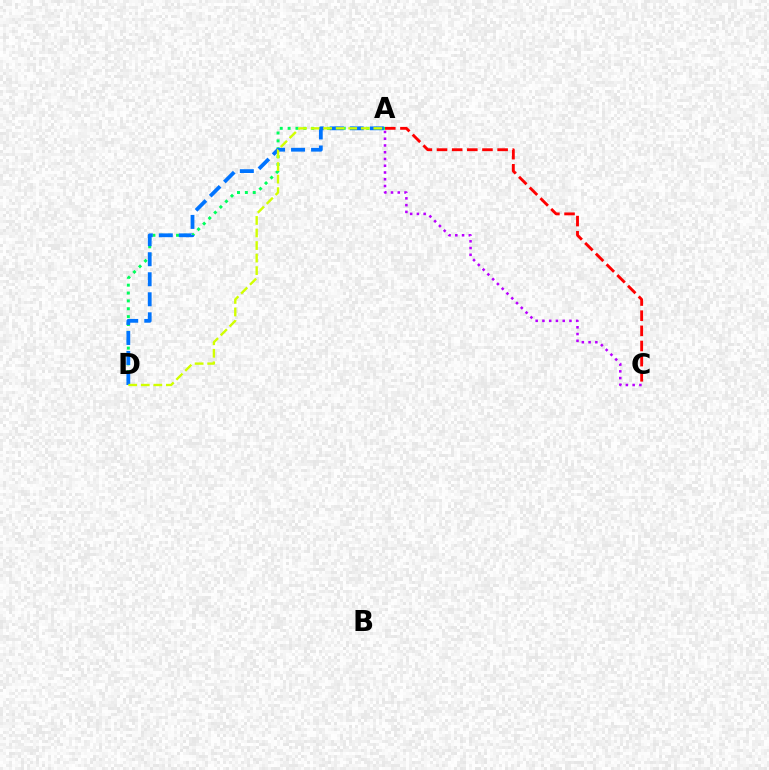{('A', 'D'): [{'color': '#00ff5c', 'line_style': 'dotted', 'thickness': 2.14}, {'color': '#0074ff', 'line_style': 'dashed', 'thickness': 2.72}, {'color': '#d1ff00', 'line_style': 'dashed', 'thickness': 1.7}], ('A', 'C'): [{'color': '#ff0000', 'line_style': 'dashed', 'thickness': 2.06}, {'color': '#b900ff', 'line_style': 'dotted', 'thickness': 1.84}]}